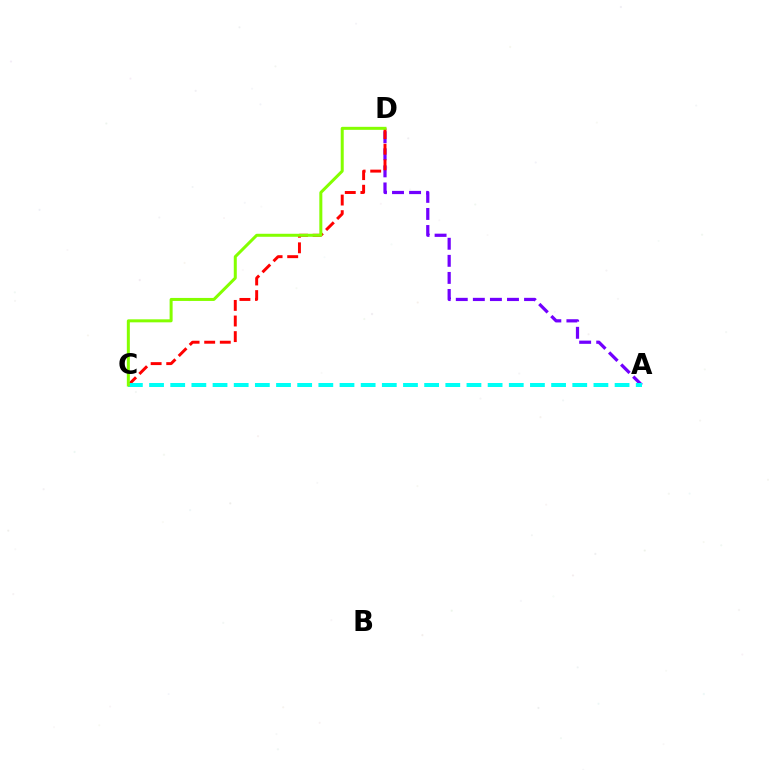{('A', 'D'): [{'color': '#7200ff', 'line_style': 'dashed', 'thickness': 2.32}], ('C', 'D'): [{'color': '#ff0000', 'line_style': 'dashed', 'thickness': 2.12}, {'color': '#84ff00', 'line_style': 'solid', 'thickness': 2.16}], ('A', 'C'): [{'color': '#00fff6', 'line_style': 'dashed', 'thickness': 2.87}]}